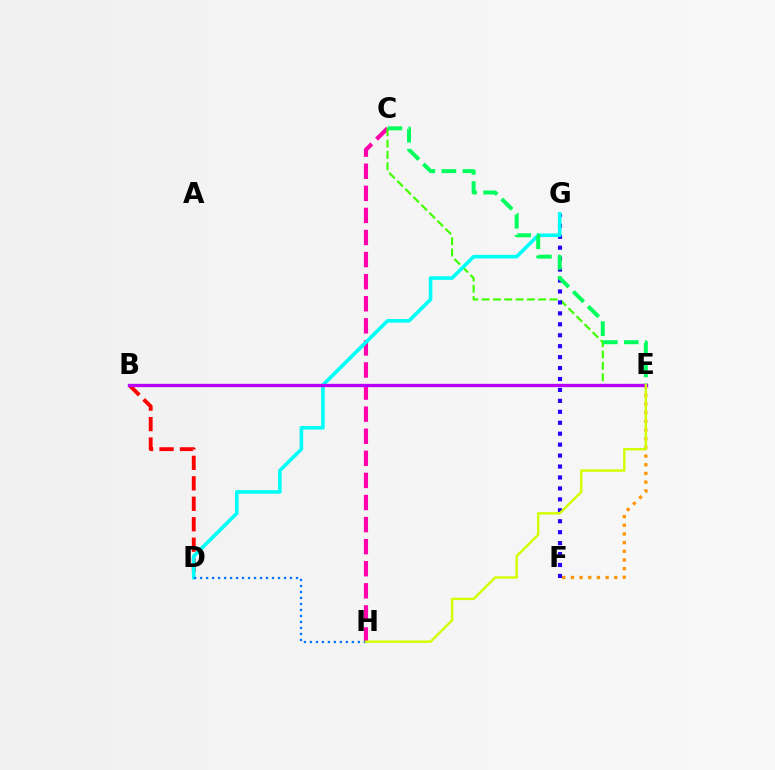{('C', 'H'): [{'color': '#ff00ac', 'line_style': 'dashed', 'thickness': 3.0}], ('E', 'F'): [{'color': '#ff9400', 'line_style': 'dotted', 'thickness': 2.36}], ('C', 'E'): [{'color': '#3dff00', 'line_style': 'dashed', 'thickness': 1.54}, {'color': '#00ff5c', 'line_style': 'dashed', 'thickness': 2.86}], ('B', 'D'): [{'color': '#ff0000', 'line_style': 'dashed', 'thickness': 2.78}], ('F', 'G'): [{'color': '#2500ff', 'line_style': 'dotted', 'thickness': 2.97}], ('D', 'G'): [{'color': '#00fff6', 'line_style': 'solid', 'thickness': 2.6}], ('B', 'E'): [{'color': '#b900ff', 'line_style': 'solid', 'thickness': 2.37}], ('D', 'H'): [{'color': '#0074ff', 'line_style': 'dotted', 'thickness': 1.63}], ('E', 'H'): [{'color': '#d1ff00', 'line_style': 'solid', 'thickness': 1.74}]}